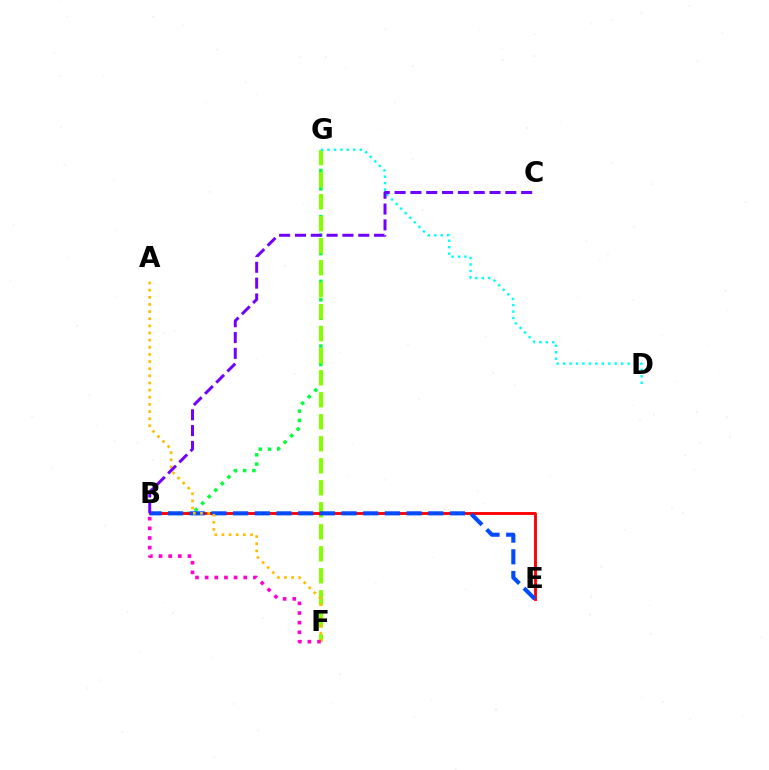{('B', 'G'): [{'color': '#00ff39', 'line_style': 'dotted', 'thickness': 2.51}], ('F', 'G'): [{'color': '#84ff00', 'line_style': 'dashed', 'thickness': 2.99}], ('B', 'E'): [{'color': '#ff0000', 'line_style': 'solid', 'thickness': 2.07}, {'color': '#004bff', 'line_style': 'dashed', 'thickness': 2.95}], ('D', 'G'): [{'color': '#00fff6', 'line_style': 'dotted', 'thickness': 1.75}], ('A', 'F'): [{'color': '#ffbd00', 'line_style': 'dotted', 'thickness': 1.94}], ('B', 'F'): [{'color': '#ff00cf', 'line_style': 'dotted', 'thickness': 2.62}], ('B', 'C'): [{'color': '#7200ff', 'line_style': 'dashed', 'thickness': 2.15}]}